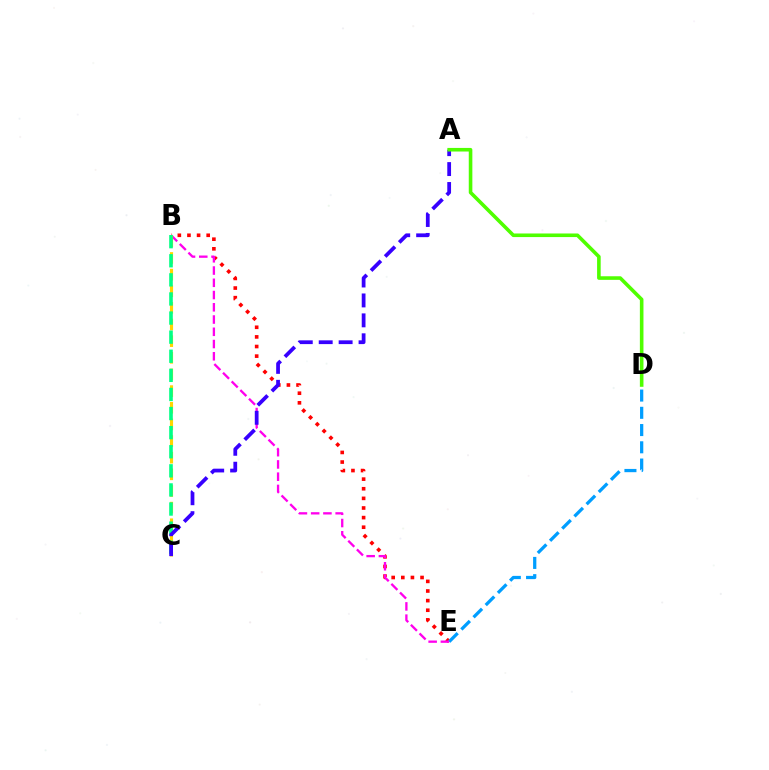{('B', 'E'): [{'color': '#ff0000', 'line_style': 'dotted', 'thickness': 2.61}, {'color': '#ff00ed', 'line_style': 'dashed', 'thickness': 1.66}], ('D', 'E'): [{'color': '#009eff', 'line_style': 'dashed', 'thickness': 2.34}], ('B', 'C'): [{'color': '#ffd500', 'line_style': 'dashed', 'thickness': 2.26}, {'color': '#00ff86', 'line_style': 'dashed', 'thickness': 2.59}], ('A', 'C'): [{'color': '#3700ff', 'line_style': 'dashed', 'thickness': 2.71}], ('A', 'D'): [{'color': '#4fff00', 'line_style': 'solid', 'thickness': 2.59}]}